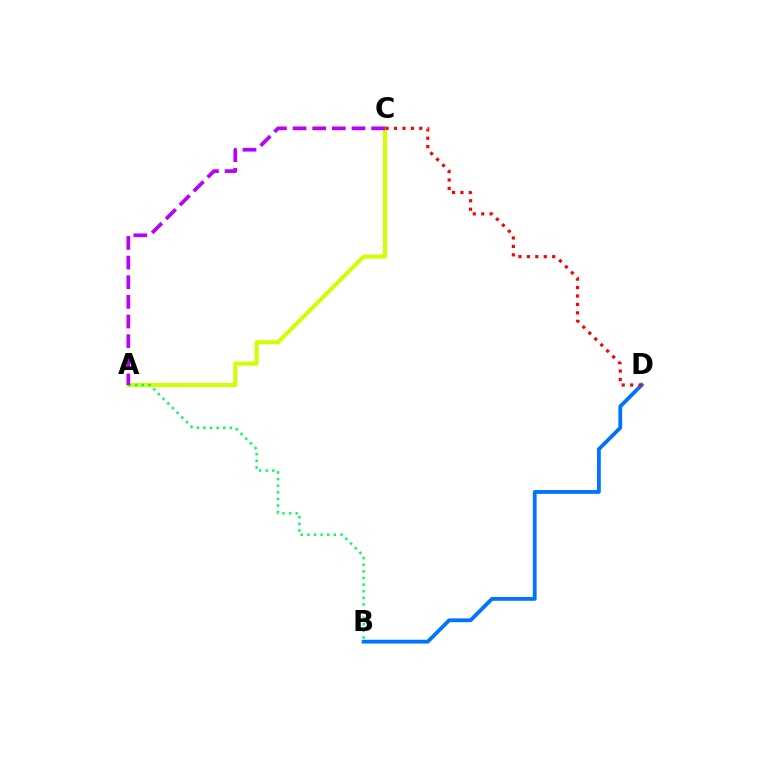{('B', 'D'): [{'color': '#0074ff', 'line_style': 'solid', 'thickness': 2.74}], ('A', 'C'): [{'color': '#d1ff00', 'line_style': 'solid', 'thickness': 2.93}, {'color': '#b900ff', 'line_style': 'dashed', 'thickness': 2.67}], ('A', 'B'): [{'color': '#00ff5c', 'line_style': 'dotted', 'thickness': 1.8}], ('C', 'D'): [{'color': '#ff0000', 'line_style': 'dotted', 'thickness': 2.29}]}